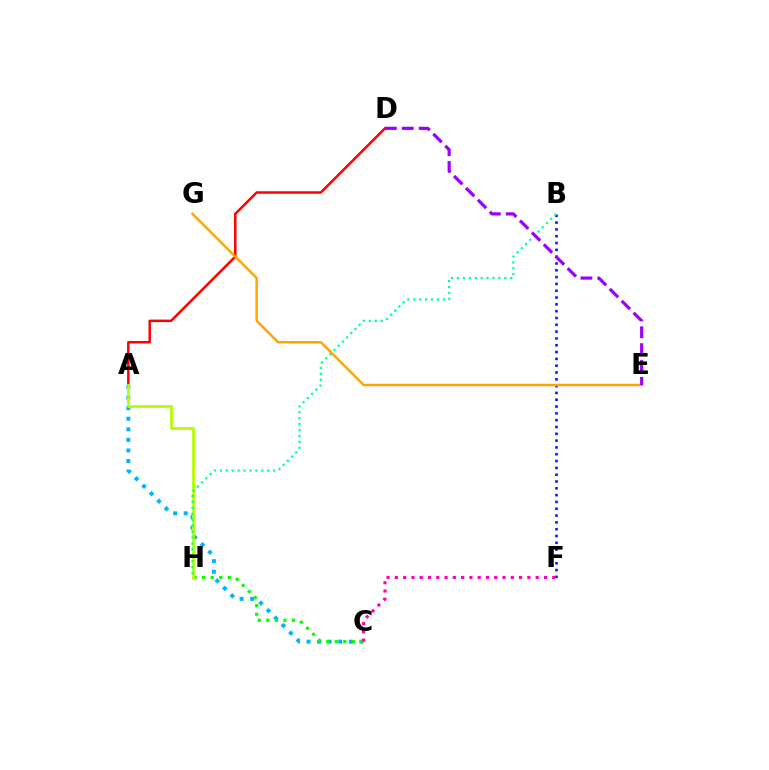{('A', 'C'): [{'color': '#00b5ff', 'line_style': 'dotted', 'thickness': 2.87}], ('B', 'F'): [{'color': '#0010ff', 'line_style': 'dotted', 'thickness': 1.85}], ('A', 'D'): [{'color': '#ff0000', 'line_style': 'solid', 'thickness': 1.79}], ('C', 'H'): [{'color': '#08ff00', 'line_style': 'dotted', 'thickness': 2.33}], ('C', 'F'): [{'color': '#ff00bd', 'line_style': 'dotted', 'thickness': 2.25}], ('A', 'H'): [{'color': '#b3ff00', 'line_style': 'solid', 'thickness': 1.99}], ('B', 'H'): [{'color': '#00ff9d', 'line_style': 'dotted', 'thickness': 1.61}], ('E', 'G'): [{'color': '#ffa500', 'line_style': 'solid', 'thickness': 1.78}], ('D', 'E'): [{'color': '#9b00ff', 'line_style': 'dashed', 'thickness': 2.29}]}